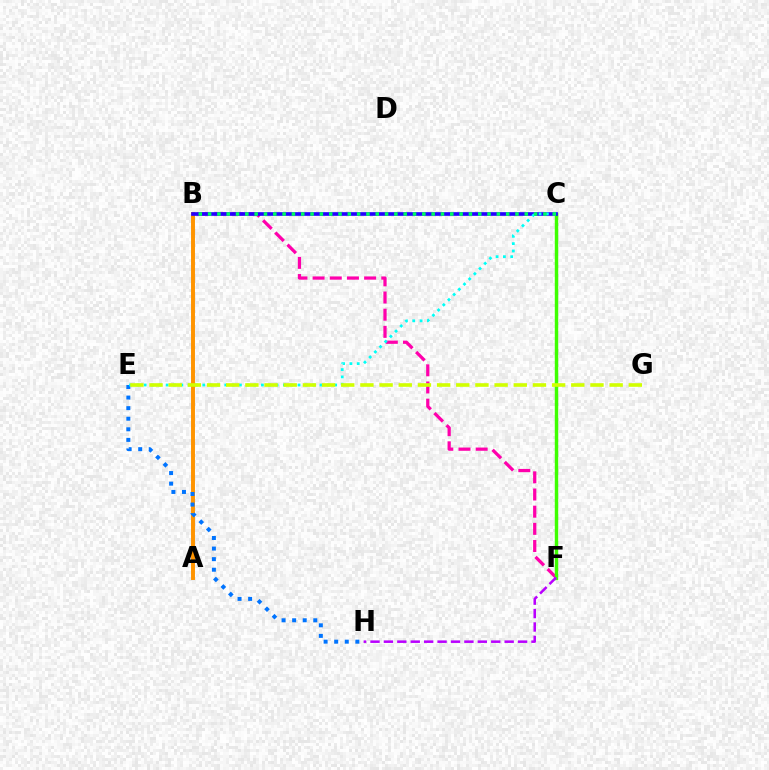{('B', 'F'): [{'color': '#ff00ac', 'line_style': 'dashed', 'thickness': 2.33}], ('C', 'F'): [{'color': '#ff0000', 'line_style': 'dotted', 'thickness': 1.88}, {'color': '#3dff00', 'line_style': 'solid', 'thickness': 2.48}], ('A', 'B'): [{'color': '#ff9400', 'line_style': 'solid', 'thickness': 2.84}], ('B', 'C'): [{'color': '#2500ff', 'line_style': 'solid', 'thickness': 2.63}, {'color': '#00ff5c', 'line_style': 'dotted', 'thickness': 2.53}], ('E', 'H'): [{'color': '#0074ff', 'line_style': 'dotted', 'thickness': 2.87}], ('C', 'E'): [{'color': '#00fff6', 'line_style': 'dotted', 'thickness': 1.99}], ('E', 'G'): [{'color': '#d1ff00', 'line_style': 'dashed', 'thickness': 2.6}], ('F', 'H'): [{'color': '#b900ff', 'line_style': 'dashed', 'thickness': 1.82}]}